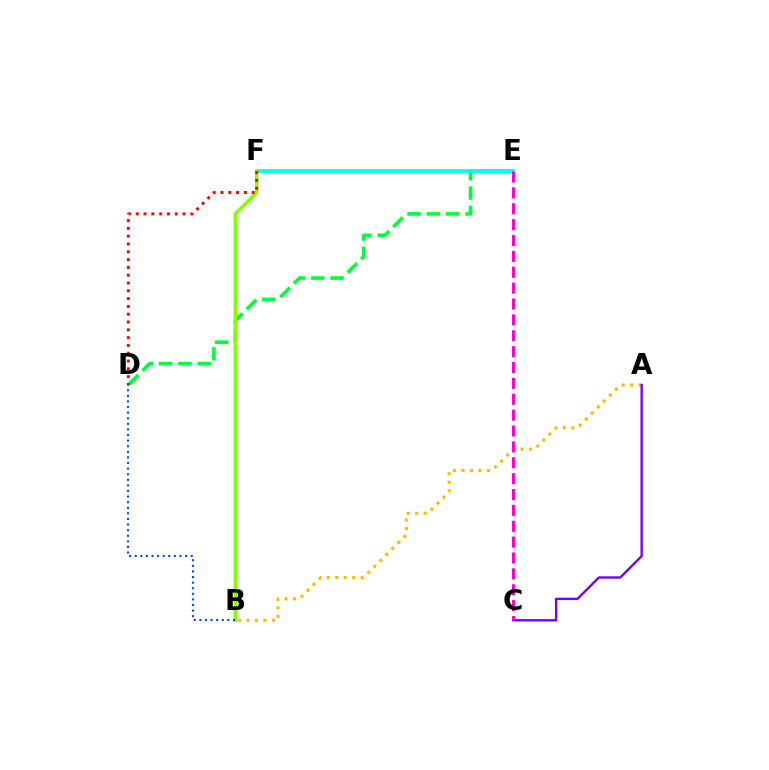{('D', 'E'): [{'color': '#00ff39', 'line_style': 'dashed', 'thickness': 2.63}], ('E', 'F'): [{'color': '#00fff6', 'line_style': 'solid', 'thickness': 2.68}], ('A', 'B'): [{'color': '#ffbd00', 'line_style': 'dotted', 'thickness': 2.31}], ('A', 'C'): [{'color': '#7200ff', 'line_style': 'solid', 'thickness': 1.71}], ('B', 'F'): [{'color': '#84ff00', 'line_style': 'solid', 'thickness': 2.52}], ('D', 'F'): [{'color': '#ff0000', 'line_style': 'dotted', 'thickness': 2.12}], ('B', 'D'): [{'color': '#004bff', 'line_style': 'dotted', 'thickness': 1.52}], ('C', 'E'): [{'color': '#ff00cf', 'line_style': 'dashed', 'thickness': 2.16}]}